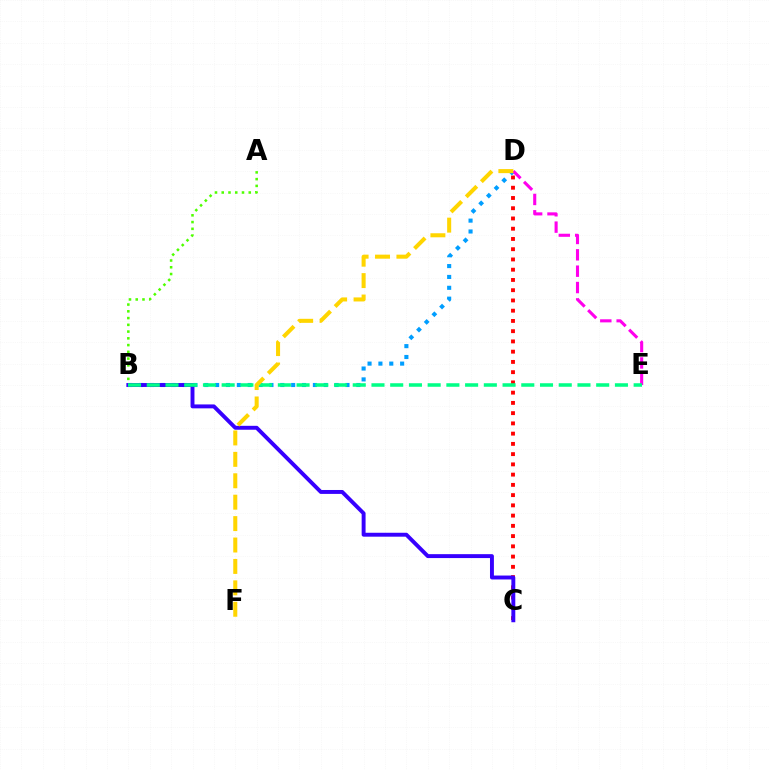{('C', 'D'): [{'color': '#ff0000', 'line_style': 'dotted', 'thickness': 2.78}], ('A', 'B'): [{'color': '#4fff00', 'line_style': 'dotted', 'thickness': 1.84}], ('B', 'D'): [{'color': '#009eff', 'line_style': 'dotted', 'thickness': 2.95}], ('B', 'C'): [{'color': '#3700ff', 'line_style': 'solid', 'thickness': 2.82}], ('D', 'E'): [{'color': '#ff00ed', 'line_style': 'dashed', 'thickness': 2.22}], ('B', 'E'): [{'color': '#00ff86', 'line_style': 'dashed', 'thickness': 2.54}], ('D', 'F'): [{'color': '#ffd500', 'line_style': 'dashed', 'thickness': 2.91}]}